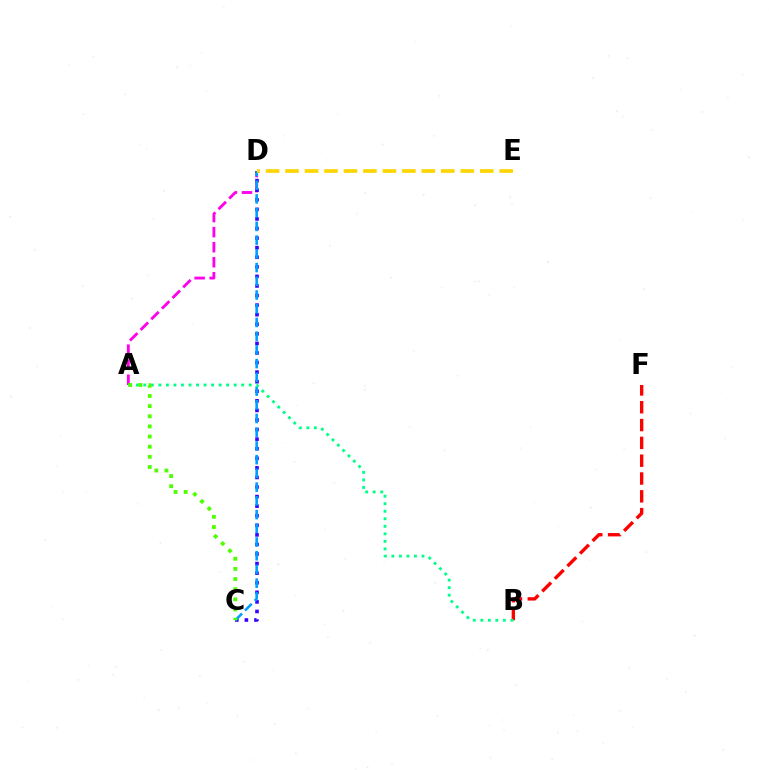{('A', 'D'): [{'color': '#ff00ed', 'line_style': 'dashed', 'thickness': 2.04}], ('C', 'D'): [{'color': '#3700ff', 'line_style': 'dotted', 'thickness': 2.6}, {'color': '#009eff', 'line_style': 'dashed', 'thickness': 1.86}], ('B', 'F'): [{'color': '#ff0000', 'line_style': 'dashed', 'thickness': 2.42}], ('D', 'E'): [{'color': '#ffd500', 'line_style': 'dashed', 'thickness': 2.64}], ('A', 'B'): [{'color': '#00ff86', 'line_style': 'dotted', 'thickness': 2.05}], ('A', 'C'): [{'color': '#4fff00', 'line_style': 'dotted', 'thickness': 2.76}]}